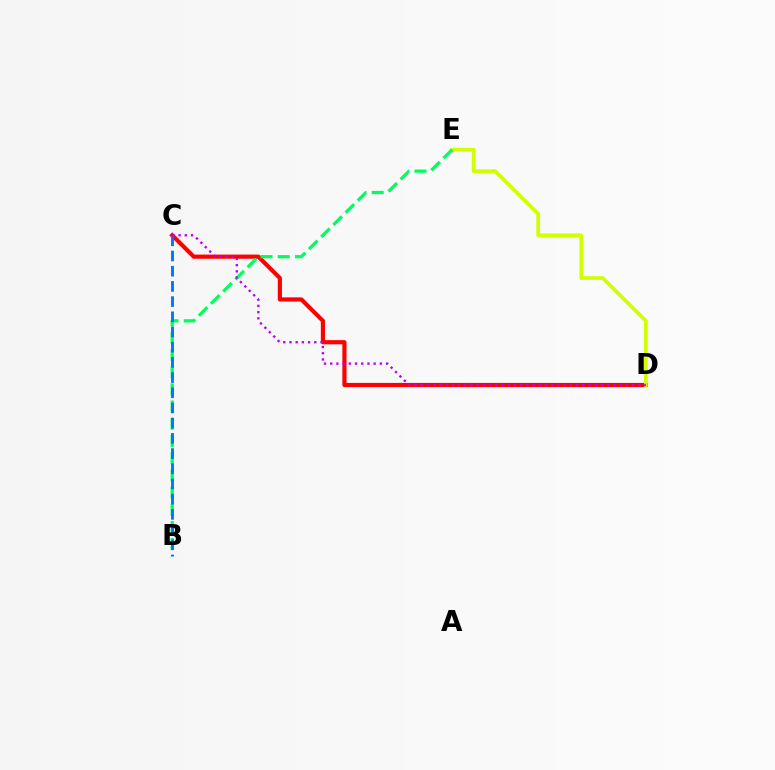{('C', 'D'): [{'color': '#ff0000', 'line_style': 'solid', 'thickness': 3.0}, {'color': '#b900ff', 'line_style': 'dotted', 'thickness': 1.69}], ('D', 'E'): [{'color': '#d1ff00', 'line_style': 'solid', 'thickness': 2.67}], ('B', 'E'): [{'color': '#00ff5c', 'line_style': 'dashed', 'thickness': 2.34}], ('B', 'C'): [{'color': '#0074ff', 'line_style': 'dashed', 'thickness': 2.06}]}